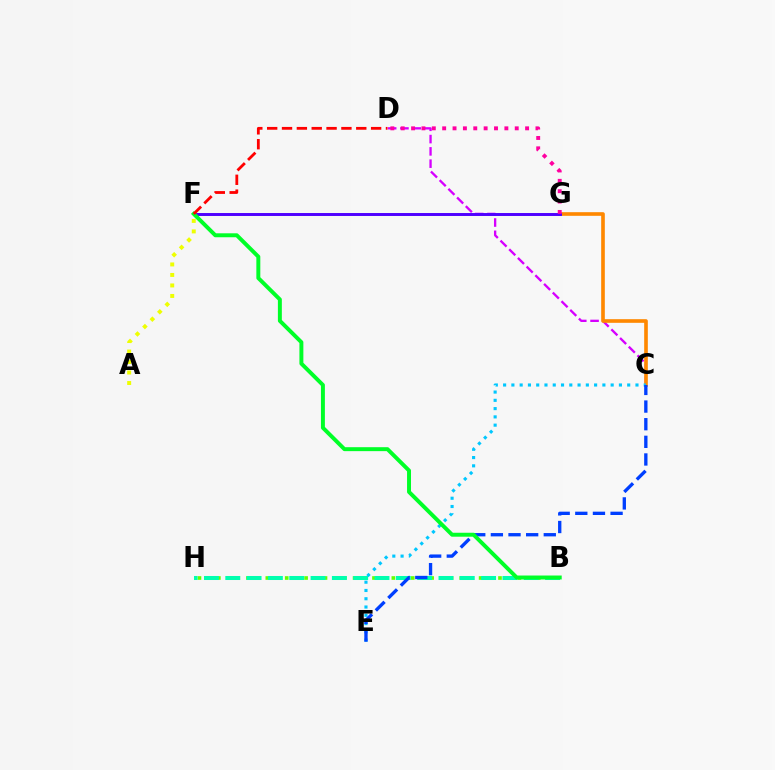{('B', 'H'): [{'color': '#66ff00', 'line_style': 'dotted', 'thickness': 2.63}, {'color': '#00ffaf', 'line_style': 'dashed', 'thickness': 2.9}], ('A', 'F'): [{'color': '#eeff00', 'line_style': 'dotted', 'thickness': 2.85}], ('C', 'D'): [{'color': '#d600ff', 'line_style': 'dashed', 'thickness': 1.67}], ('C', 'G'): [{'color': '#ff8800', 'line_style': 'solid', 'thickness': 2.62}], ('C', 'E'): [{'color': '#00c7ff', 'line_style': 'dotted', 'thickness': 2.25}, {'color': '#003fff', 'line_style': 'dashed', 'thickness': 2.4}], ('F', 'G'): [{'color': '#4f00ff', 'line_style': 'solid', 'thickness': 2.12}], ('B', 'F'): [{'color': '#00ff27', 'line_style': 'solid', 'thickness': 2.85}], ('D', 'F'): [{'color': '#ff0000', 'line_style': 'dashed', 'thickness': 2.02}], ('D', 'G'): [{'color': '#ff00a0', 'line_style': 'dotted', 'thickness': 2.82}]}